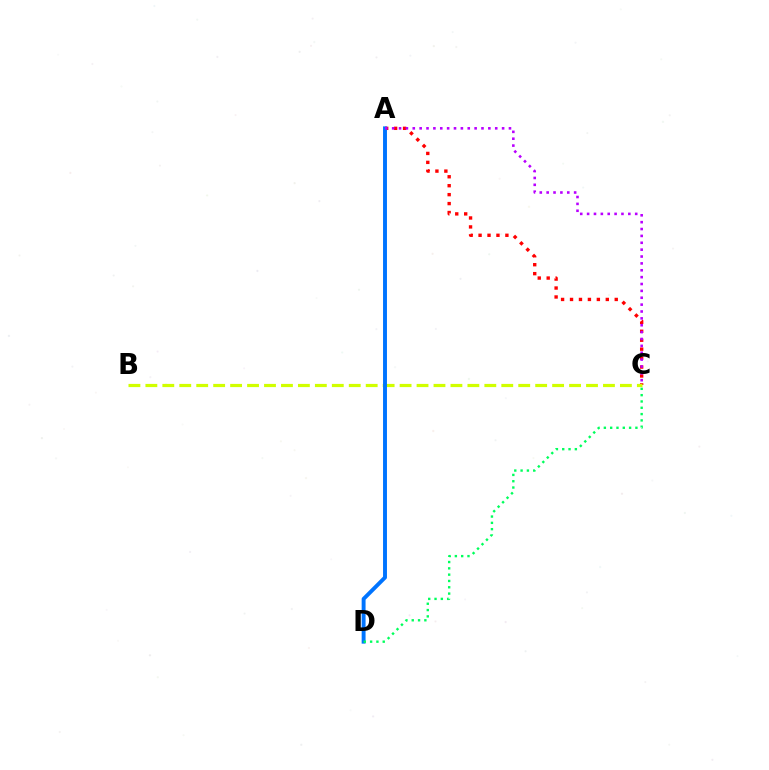{('A', 'C'): [{'color': '#ff0000', 'line_style': 'dotted', 'thickness': 2.43}, {'color': '#b900ff', 'line_style': 'dotted', 'thickness': 1.87}], ('B', 'C'): [{'color': '#d1ff00', 'line_style': 'dashed', 'thickness': 2.3}], ('A', 'D'): [{'color': '#0074ff', 'line_style': 'solid', 'thickness': 2.82}], ('C', 'D'): [{'color': '#00ff5c', 'line_style': 'dotted', 'thickness': 1.71}]}